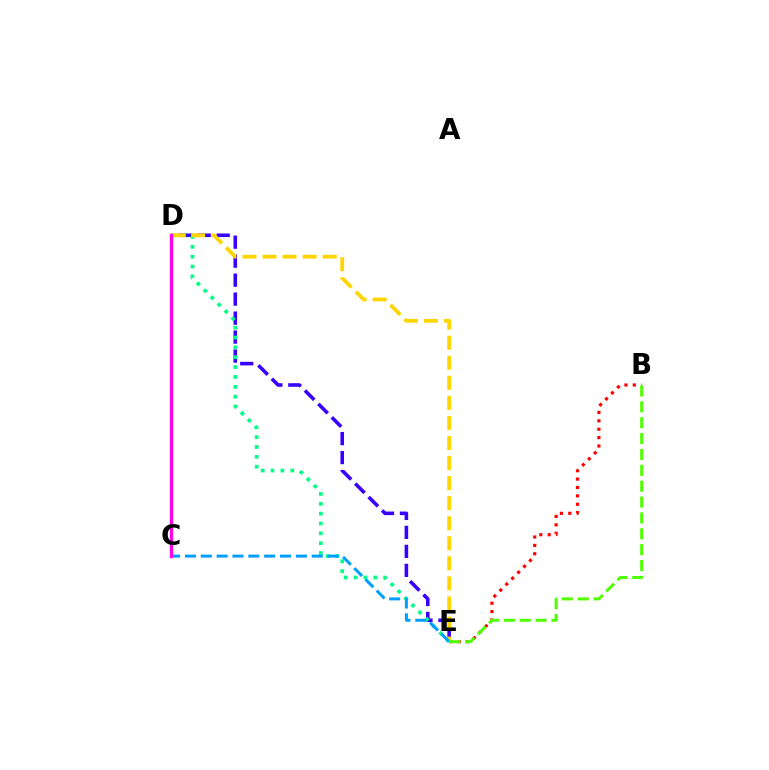{('D', 'E'): [{'color': '#3700ff', 'line_style': 'dashed', 'thickness': 2.58}, {'color': '#00ff86', 'line_style': 'dotted', 'thickness': 2.68}, {'color': '#ffd500', 'line_style': 'dashed', 'thickness': 2.72}], ('B', 'E'): [{'color': '#ff0000', 'line_style': 'dotted', 'thickness': 2.28}, {'color': '#4fff00', 'line_style': 'dashed', 'thickness': 2.16}], ('C', 'E'): [{'color': '#009eff', 'line_style': 'dashed', 'thickness': 2.15}], ('C', 'D'): [{'color': '#ff00ed', 'line_style': 'solid', 'thickness': 2.37}]}